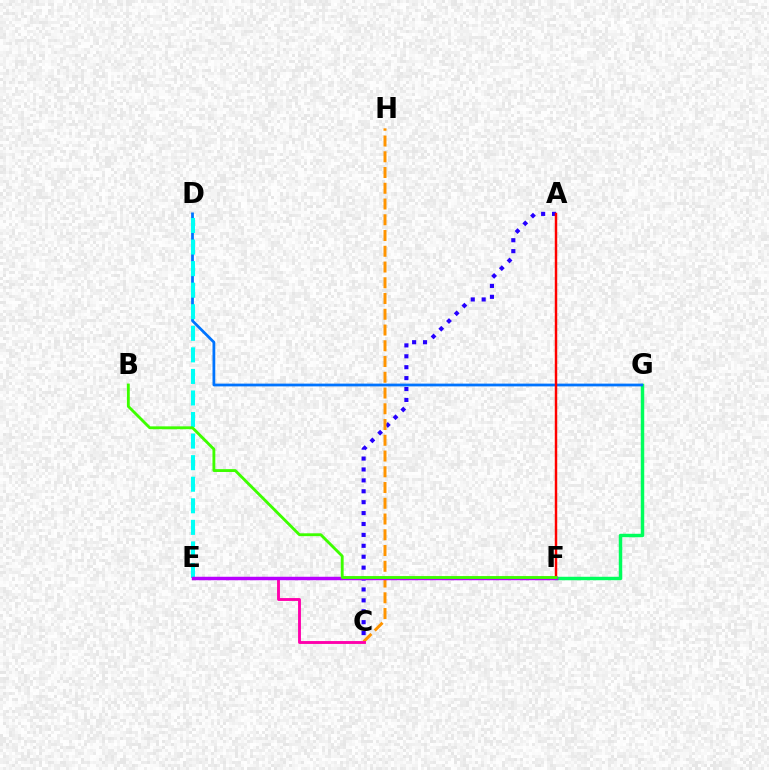{('F', 'G'): [{'color': '#00ff5c', 'line_style': 'solid', 'thickness': 2.49}], ('A', 'F'): [{'color': '#d1ff00', 'line_style': 'dashed', 'thickness': 1.51}, {'color': '#ff0000', 'line_style': 'solid', 'thickness': 1.76}], ('D', 'G'): [{'color': '#0074ff', 'line_style': 'solid', 'thickness': 1.99}], ('A', 'C'): [{'color': '#2500ff', 'line_style': 'dotted', 'thickness': 2.96}], ('D', 'E'): [{'color': '#00fff6', 'line_style': 'dashed', 'thickness': 2.93}], ('C', 'H'): [{'color': '#ff9400', 'line_style': 'dashed', 'thickness': 2.14}], ('C', 'E'): [{'color': '#ff00ac', 'line_style': 'solid', 'thickness': 2.07}], ('E', 'F'): [{'color': '#b900ff', 'line_style': 'solid', 'thickness': 2.49}], ('B', 'F'): [{'color': '#3dff00', 'line_style': 'solid', 'thickness': 2.05}]}